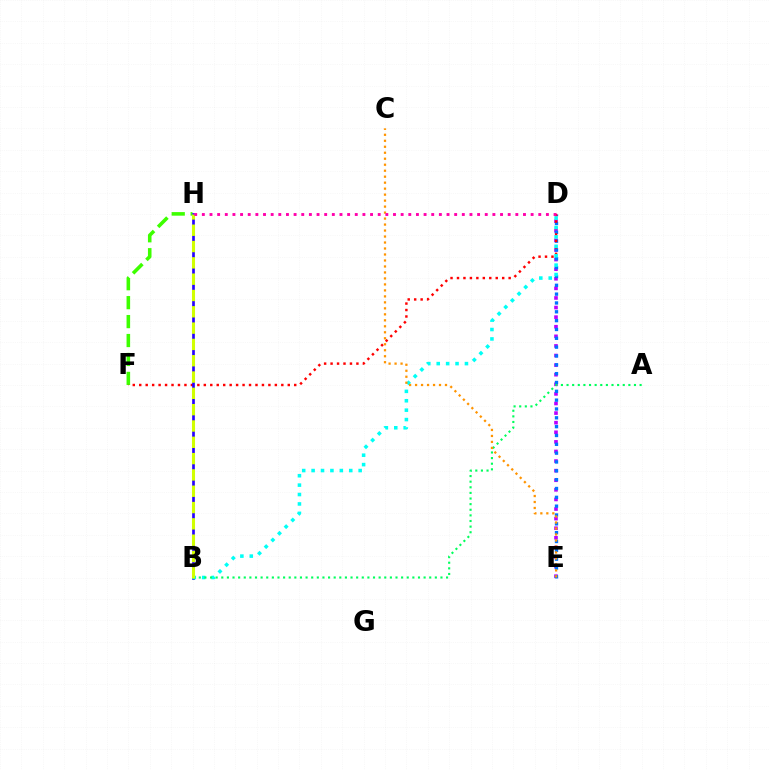{('D', 'E'): [{'color': '#b900ff', 'line_style': 'dotted', 'thickness': 2.61}, {'color': '#0074ff', 'line_style': 'dotted', 'thickness': 2.4}], ('F', 'H'): [{'color': '#3dff00', 'line_style': 'dashed', 'thickness': 2.57}], ('D', 'F'): [{'color': '#ff0000', 'line_style': 'dotted', 'thickness': 1.75}], ('B', 'H'): [{'color': '#2500ff', 'line_style': 'solid', 'thickness': 1.93}, {'color': '#d1ff00', 'line_style': 'dashed', 'thickness': 2.22}], ('B', 'D'): [{'color': '#00fff6', 'line_style': 'dotted', 'thickness': 2.56}], ('A', 'B'): [{'color': '#00ff5c', 'line_style': 'dotted', 'thickness': 1.53}], ('C', 'E'): [{'color': '#ff9400', 'line_style': 'dotted', 'thickness': 1.63}], ('D', 'H'): [{'color': '#ff00ac', 'line_style': 'dotted', 'thickness': 2.08}]}